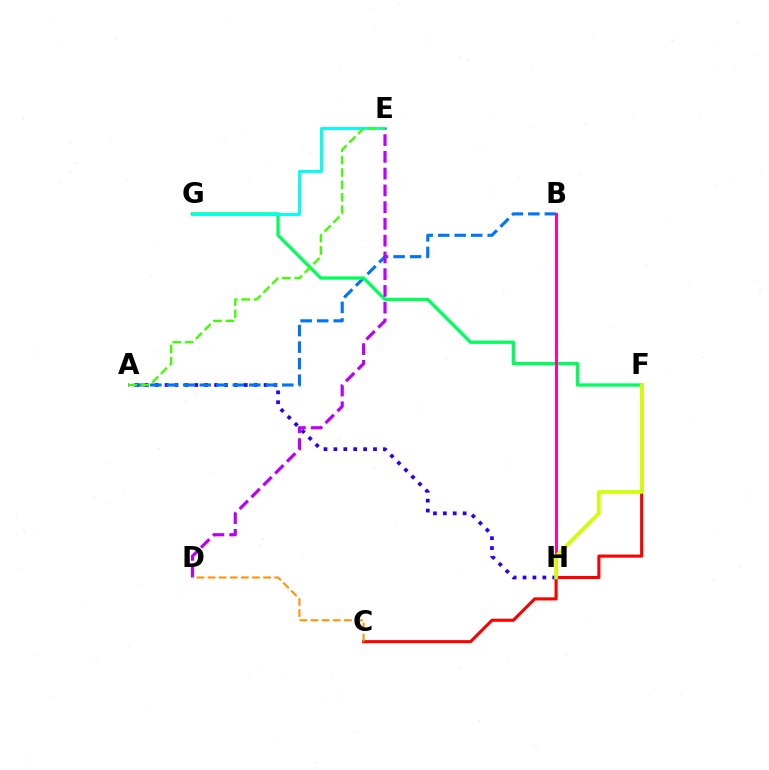{('A', 'H'): [{'color': '#2500ff', 'line_style': 'dotted', 'thickness': 2.69}], ('A', 'B'): [{'color': '#0074ff', 'line_style': 'dashed', 'thickness': 2.24}], ('C', 'F'): [{'color': '#ff0000', 'line_style': 'solid', 'thickness': 2.23}], ('F', 'G'): [{'color': '#00ff5c', 'line_style': 'solid', 'thickness': 2.38}], ('E', 'G'): [{'color': '#00fff6', 'line_style': 'solid', 'thickness': 2.13}], ('D', 'E'): [{'color': '#b900ff', 'line_style': 'dashed', 'thickness': 2.28}], ('B', 'H'): [{'color': '#ff00ac', 'line_style': 'solid', 'thickness': 2.12}], ('F', 'H'): [{'color': '#d1ff00', 'line_style': 'solid', 'thickness': 2.63}], ('A', 'E'): [{'color': '#3dff00', 'line_style': 'dashed', 'thickness': 1.68}], ('C', 'D'): [{'color': '#ff9400', 'line_style': 'dashed', 'thickness': 1.51}]}